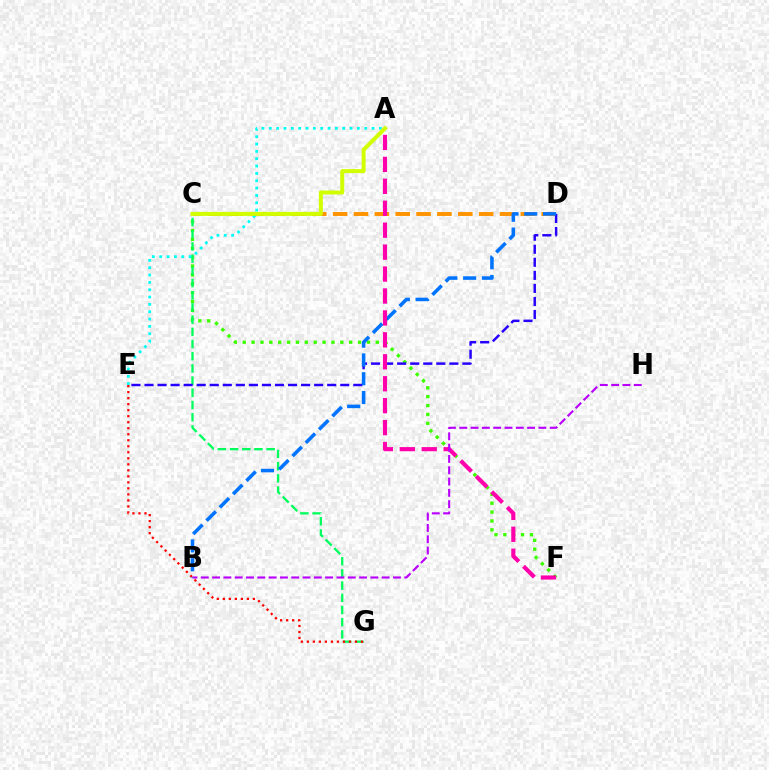{('C', 'F'): [{'color': '#3dff00', 'line_style': 'dotted', 'thickness': 2.41}], ('C', 'G'): [{'color': '#00ff5c', 'line_style': 'dashed', 'thickness': 1.66}], ('C', 'D'): [{'color': '#ff9400', 'line_style': 'dashed', 'thickness': 2.83}], ('E', 'G'): [{'color': '#ff0000', 'line_style': 'dotted', 'thickness': 1.63}], ('A', 'E'): [{'color': '#00fff6', 'line_style': 'dotted', 'thickness': 1.99}], ('D', 'E'): [{'color': '#2500ff', 'line_style': 'dashed', 'thickness': 1.77}], ('B', 'D'): [{'color': '#0074ff', 'line_style': 'dashed', 'thickness': 2.55}], ('A', 'C'): [{'color': '#d1ff00', 'line_style': 'solid', 'thickness': 2.87}], ('A', 'F'): [{'color': '#ff00ac', 'line_style': 'dashed', 'thickness': 2.98}], ('B', 'H'): [{'color': '#b900ff', 'line_style': 'dashed', 'thickness': 1.54}]}